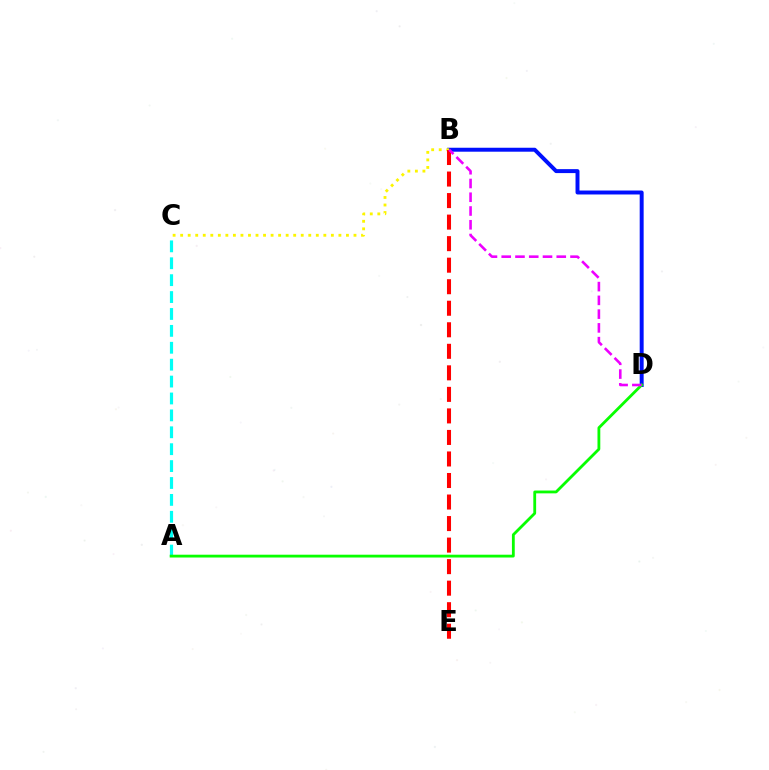{('A', 'C'): [{'color': '#00fff6', 'line_style': 'dashed', 'thickness': 2.3}], ('B', 'D'): [{'color': '#0010ff', 'line_style': 'solid', 'thickness': 2.85}, {'color': '#ee00ff', 'line_style': 'dashed', 'thickness': 1.87}], ('B', 'C'): [{'color': '#fcf500', 'line_style': 'dotted', 'thickness': 2.05}], ('A', 'D'): [{'color': '#08ff00', 'line_style': 'solid', 'thickness': 2.02}], ('B', 'E'): [{'color': '#ff0000', 'line_style': 'dashed', 'thickness': 2.93}]}